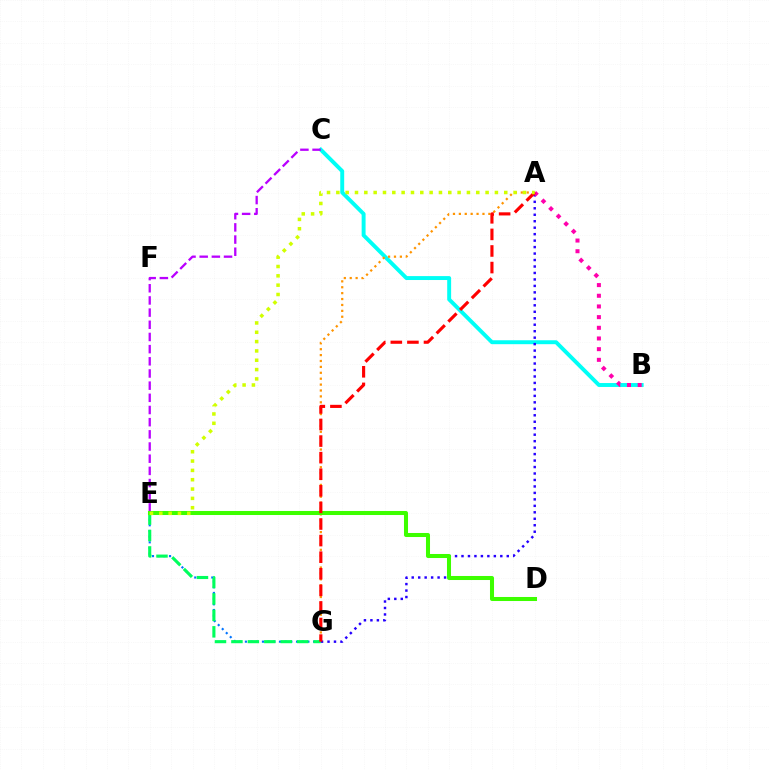{('E', 'G'): [{'color': '#0074ff', 'line_style': 'dotted', 'thickness': 1.54}, {'color': '#00ff5c', 'line_style': 'dashed', 'thickness': 2.23}], ('B', 'C'): [{'color': '#00fff6', 'line_style': 'solid', 'thickness': 2.83}], ('A', 'G'): [{'color': '#2500ff', 'line_style': 'dotted', 'thickness': 1.76}, {'color': '#ff9400', 'line_style': 'dotted', 'thickness': 1.6}, {'color': '#ff0000', 'line_style': 'dashed', 'thickness': 2.25}], ('C', 'E'): [{'color': '#b900ff', 'line_style': 'dashed', 'thickness': 1.65}], ('A', 'B'): [{'color': '#ff00ac', 'line_style': 'dotted', 'thickness': 2.9}], ('D', 'E'): [{'color': '#3dff00', 'line_style': 'solid', 'thickness': 2.91}], ('A', 'E'): [{'color': '#d1ff00', 'line_style': 'dotted', 'thickness': 2.53}]}